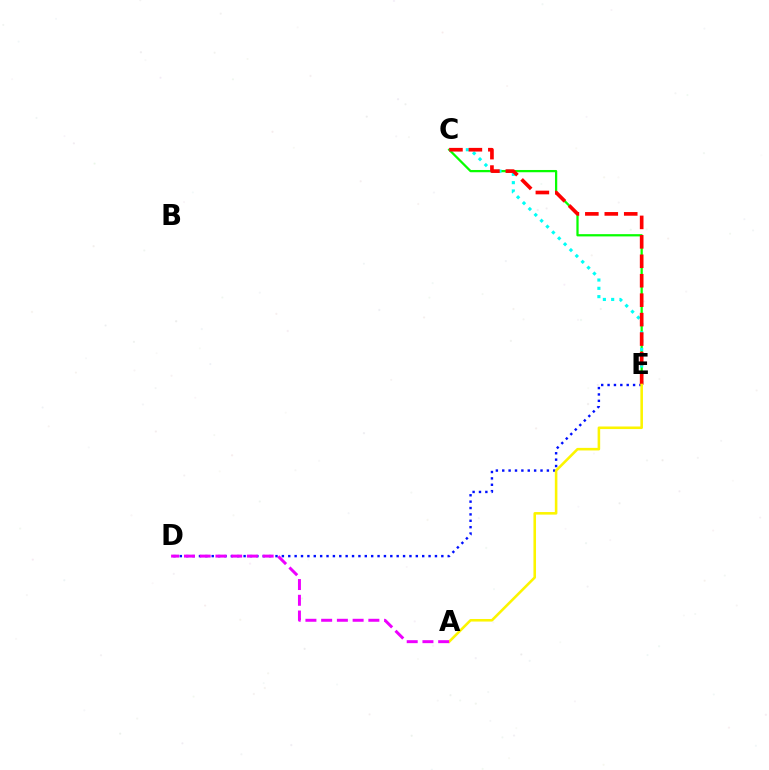{('C', 'E'): [{'color': '#08ff00', 'line_style': 'solid', 'thickness': 1.63}, {'color': '#00fff6', 'line_style': 'dotted', 'thickness': 2.26}, {'color': '#ff0000', 'line_style': 'dashed', 'thickness': 2.64}], ('D', 'E'): [{'color': '#0010ff', 'line_style': 'dotted', 'thickness': 1.73}], ('A', 'E'): [{'color': '#fcf500', 'line_style': 'solid', 'thickness': 1.85}], ('A', 'D'): [{'color': '#ee00ff', 'line_style': 'dashed', 'thickness': 2.14}]}